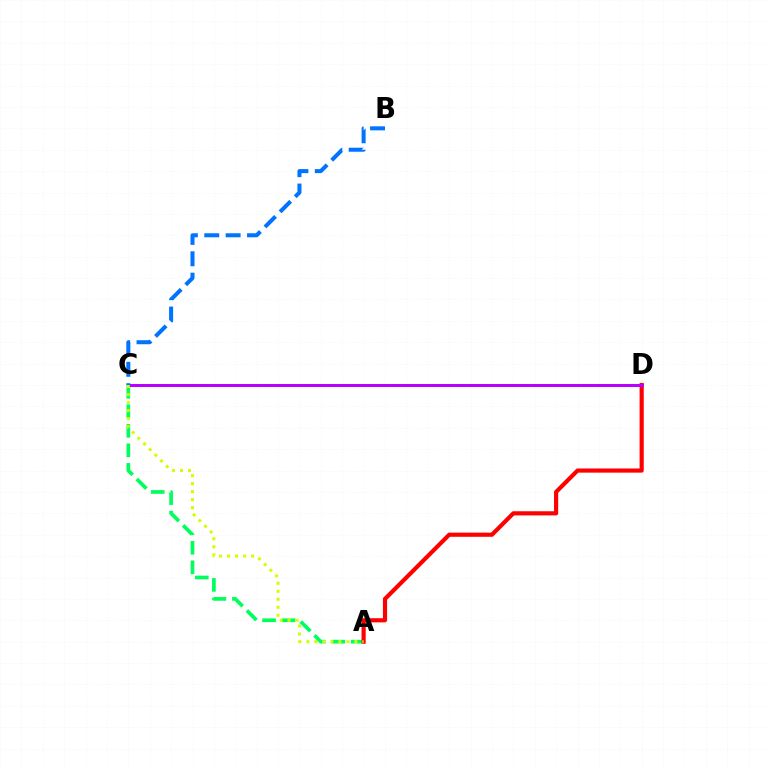{('A', 'C'): [{'color': '#00ff5c', 'line_style': 'dashed', 'thickness': 2.65}, {'color': '#d1ff00', 'line_style': 'dotted', 'thickness': 2.18}], ('A', 'D'): [{'color': '#ff0000', 'line_style': 'solid', 'thickness': 3.0}], ('C', 'D'): [{'color': '#b900ff', 'line_style': 'solid', 'thickness': 2.15}], ('B', 'C'): [{'color': '#0074ff', 'line_style': 'dashed', 'thickness': 2.9}]}